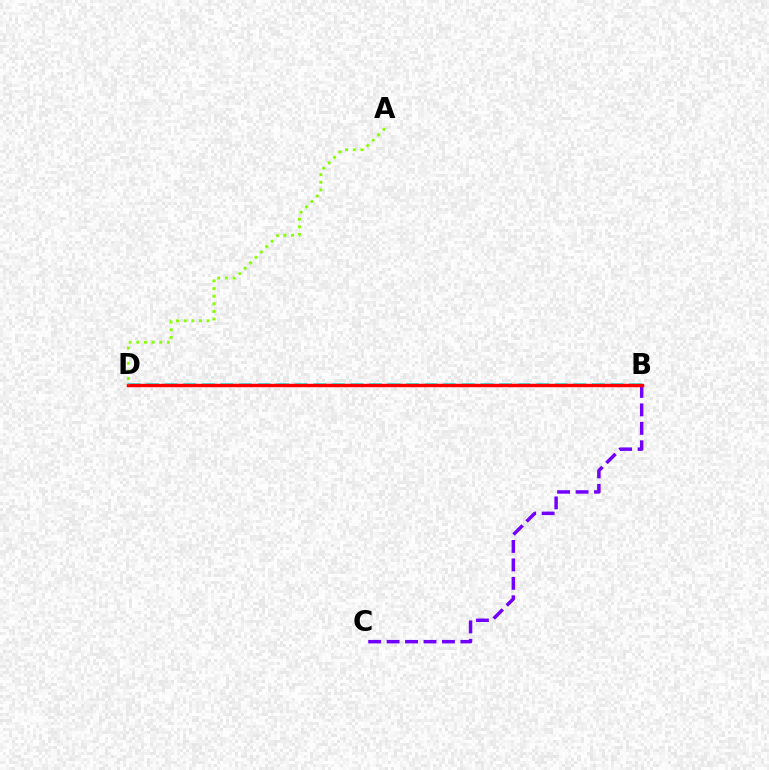{('B', 'C'): [{'color': '#7200ff', 'line_style': 'dashed', 'thickness': 2.51}], ('B', 'D'): [{'color': '#00fff6', 'line_style': 'dashed', 'thickness': 2.52}, {'color': '#ff0000', 'line_style': 'solid', 'thickness': 2.48}], ('A', 'D'): [{'color': '#84ff00', 'line_style': 'dotted', 'thickness': 2.07}]}